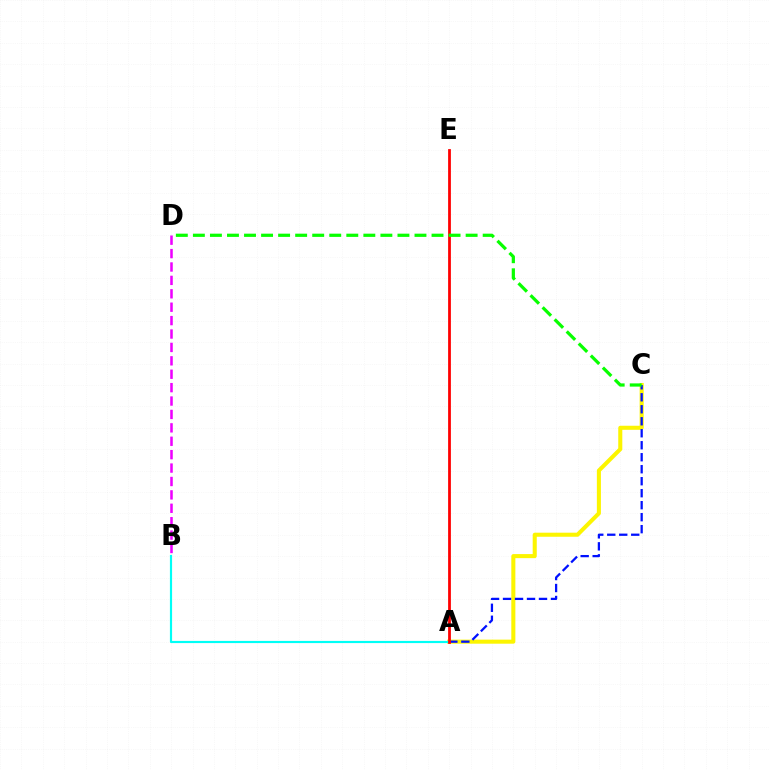{('B', 'D'): [{'color': '#ee00ff', 'line_style': 'dashed', 'thickness': 1.82}], ('A', 'C'): [{'color': '#fcf500', 'line_style': 'solid', 'thickness': 2.92}, {'color': '#0010ff', 'line_style': 'dashed', 'thickness': 1.63}], ('A', 'B'): [{'color': '#00fff6', 'line_style': 'solid', 'thickness': 1.56}], ('A', 'E'): [{'color': '#ff0000', 'line_style': 'solid', 'thickness': 2.0}], ('C', 'D'): [{'color': '#08ff00', 'line_style': 'dashed', 'thickness': 2.32}]}